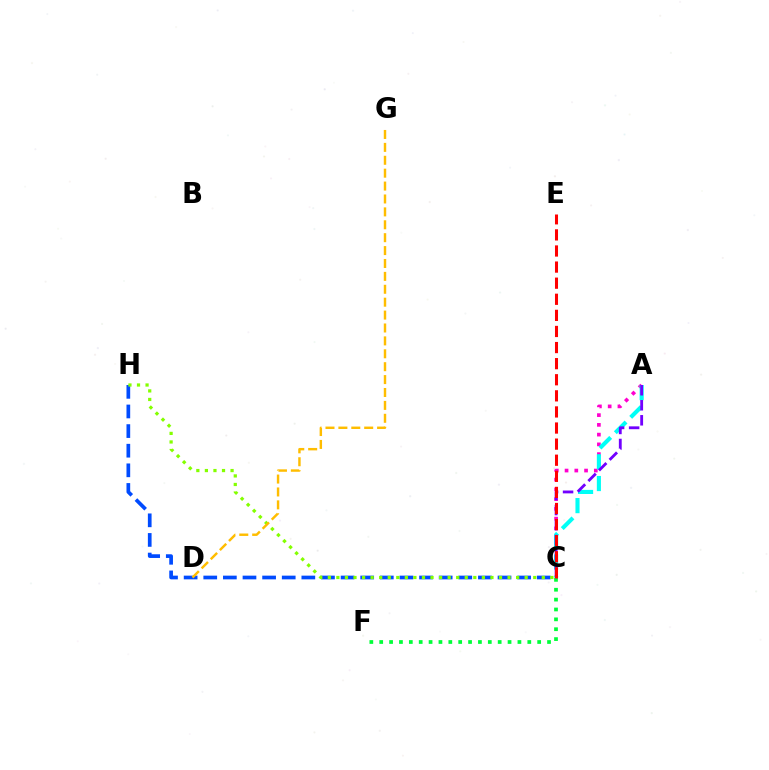{('C', 'H'): [{'color': '#004bff', 'line_style': 'dashed', 'thickness': 2.67}, {'color': '#84ff00', 'line_style': 'dotted', 'thickness': 2.33}], ('A', 'C'): [{'color': '#ff00cf', 'line_style': 'dotted', 'thickness': 2.65}, {'color': '#00fff6', 'line_style': 'dashed', 'thickness': 2.95}, {'color': '#7200ff', 'line_style': 'dashed', 'thickness': 2.04}], ('D', 'G'): [{'color': '#ffbd00', 'line_style': 'dashed', 'thickness': 1.75}], ('C', 'F'): [{'color': '#00ff39', 'line_style': 'dotted', 'thickness': 2.68}], ('C', 'E'): [{'color': '#ff0000', 'line_style': 'dashed', 'thickness': 2.19}]}